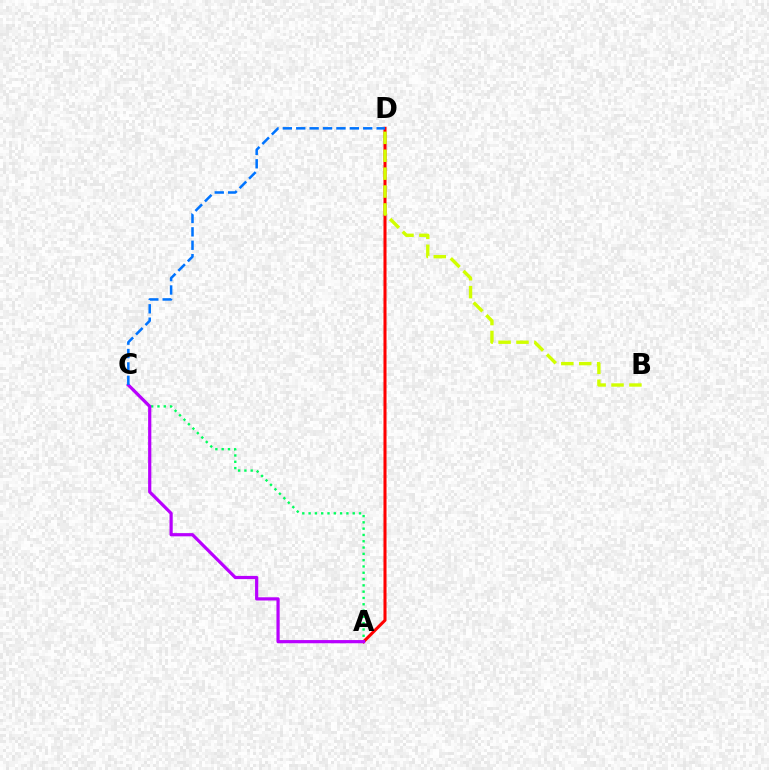{('A', 'C'): [{'color': '#00ff5c', 'line_style': 'dotted', 'thickness': 1.71}, {'color': '#b900ff', 'line_style': 'solid', 'thickness': 2.31}], ('A', 'D'): [{'color': '#ff0000', 'line_style': 'solid', 'thickness': 2.19}], ('B', 'D'): [{'color': '#d1ff00', 'line_style': 'dashed', 'thickness': 2.43}], ('C', 'D'): [{'color': '#0074ff', 'line_style': 'dashed', 'thickness': 1.82}]}